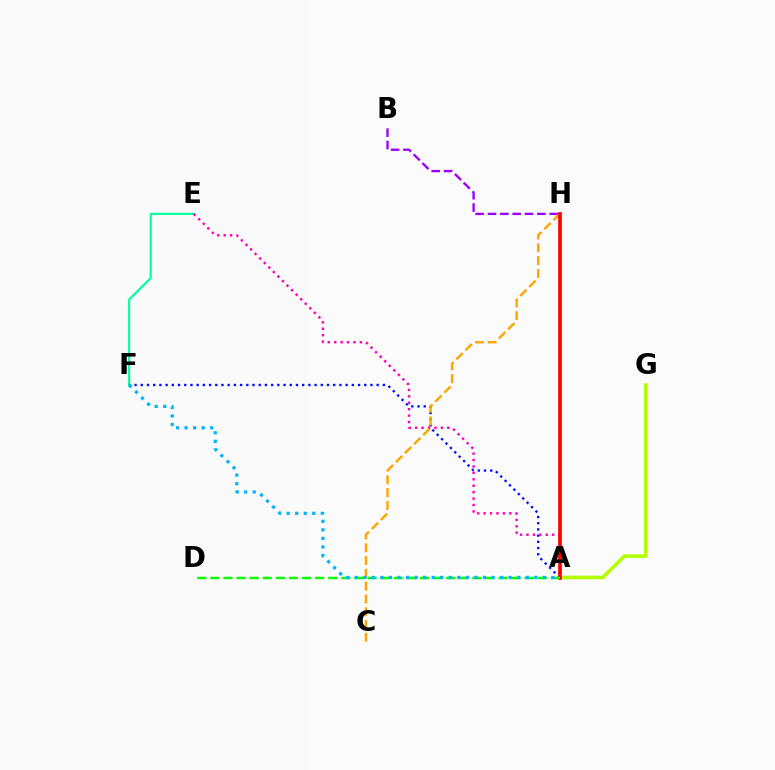{('E', 'F'): [{'color': '#00ff9d', 'line_style': 'solid', 'thickness': 1.55}], ('B', 'H'): [{'color': '#9b00ff', 'line_style': 'dashed', 'thickness': 1.68}], ('A', 'F'): [{'color': '#0010ff', 'line_style': 'dotted', 'thickness': 1.69}, {'color': '#00b5ff', 'line_style': 'dotted', 'thickness': 2.32}], ('A', 'E'): [{'color': '#ff00bd', 'line_style': 'dotted', 'thickness': 1.75}], ('A', 'G'): [{'color': '#b3ff00', 'line_style': 'solid', 'thickness': 2.59}], ('C', 'H'): [{'color': '#ffa500', 'line_style': 'dashed', 'thickness': 1.74}], ('A', 'H'): [{'color': '#ff0000', 'line_style': 'solid', 'thickness': 2.65}], ('A', 'D'): [{'color': '#08ff00', 'line_style': 'dashed', 'thickness': 1.78}]}